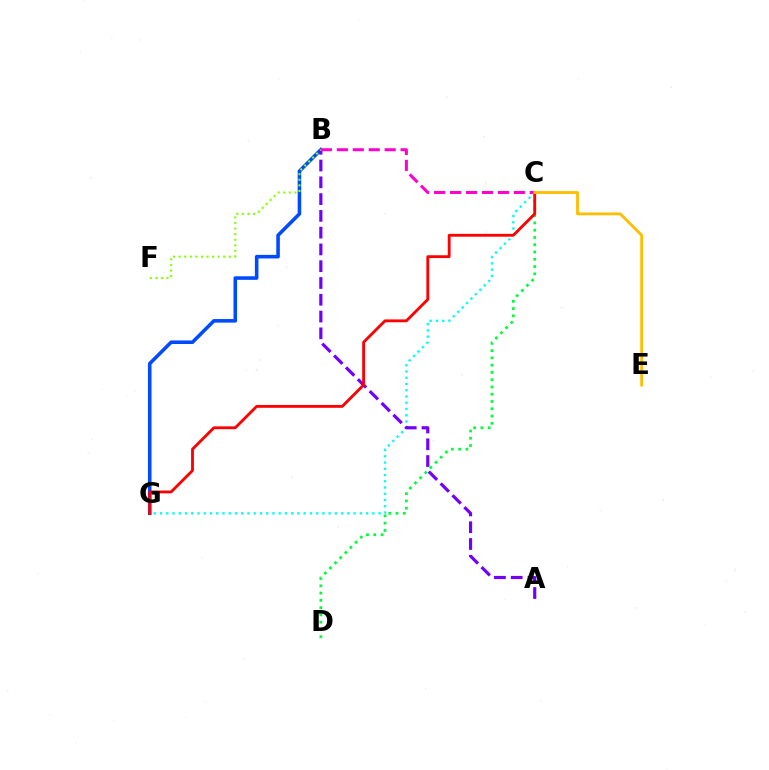{('C', 'G'): [{'color': '#00fff6', 'line_style': 'dotted', 'thickness': 1.7}, {'color': '#ff0000', 'line_style': 'solid', 'thickness': 2.04}], ('B', 'G'): [{'color': '#004bff', 'line_style': 'solid', 'thickness': 2.57}], ('C', 'D'): [{'color': '#00ff39', 'line_style': 'dotted', 'thickness': 1.98}], ('A', 'B'): [{'color': '#7200ff', 'line_style': 'dashed', 'thickness': 2.28}], ('B', 'C'): [{'color': '#ff00cf', 'line_style': 'dashed', 'thickness': 2.17}], ('B', 'F'): [{'color': '#84ff00', 'line_style': 'dotted', 'thickness': 1.52}], ('C', 'E'): [{'color': '#ffbd00', 'line_style': 'solid', 'thickness': 2.04}]}